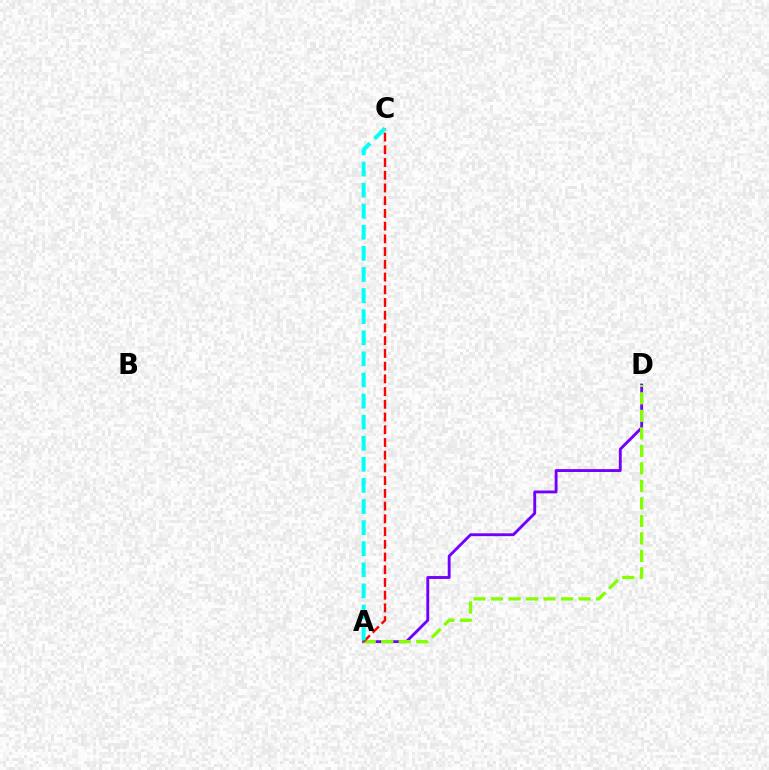{('A', 'D'): [{'color': '#7200ff', 'line_style': 'solid', 'thickness': 2.06}, {'color': '#84ff00', 'line_style': 'dashed', 'thickness': 2.38}], ('A', 'C'): [{'color': '#ff0000', 'line_style': 'dashed', 'thickness': 1.73}, {'color': '#00fff6', 'line_style': 'dashed', 'thickness': 2.87}]}